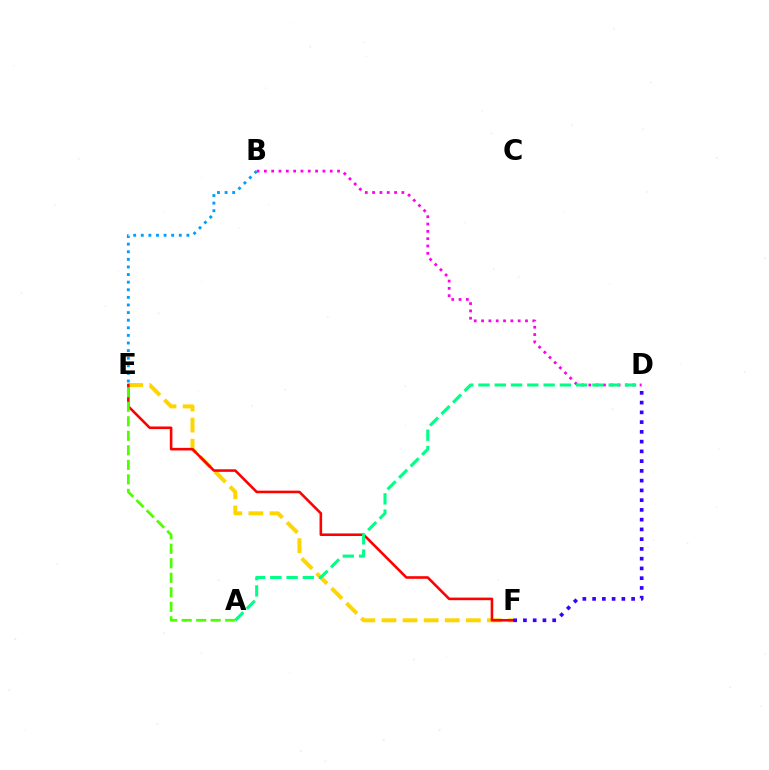{('E', 'F'): [{'color': '#ffd500', 'line_style': 'dashed', 'thickness': 2.87}, {'color': '#ff0000', 'line_style': 'solid', 'thickness': 1.86}], ('B', 'D'): [{'color': '#ff00ed', 'line_style': 'dotted', 'thickness': 1.99}], ('A', 'E'): [{'color': '#4fff00', 'line_style': 'dashed', 'thickness': 1.97}], ('A', 'D'): [{'color': '#00ff86', 'line_style': 'dashed', 'thickness': 2.21}], ('D', 'F'): [{'color': '#3700ff', 'line_style': 'dotted', 'thickness': 2.65}], ('B', 'E'): [{'color': '#009eff', 'line_style': 'dotted', 'thickness': 2.07}]}